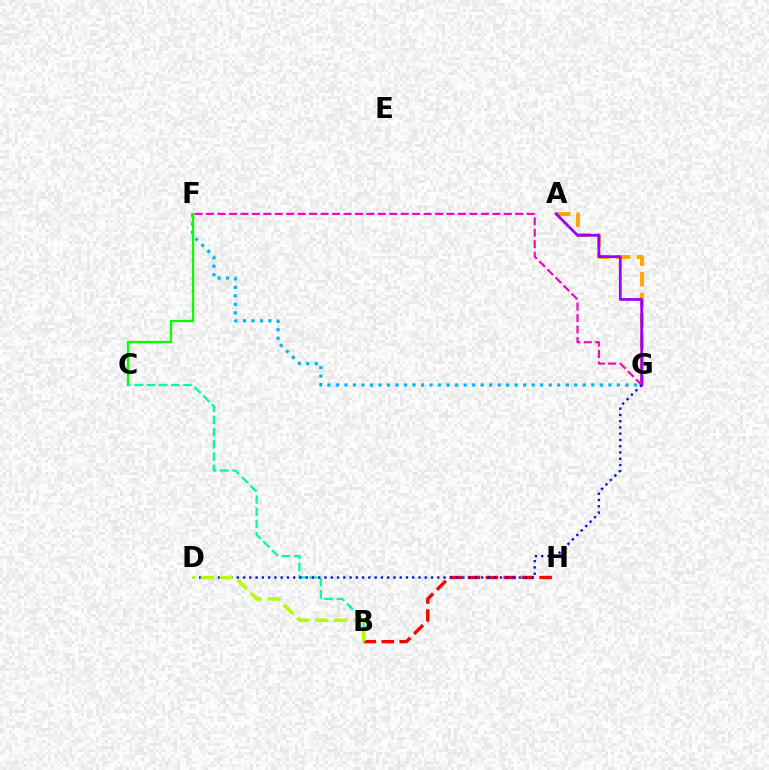{('F', 'G'): [{'color': '#00b5ff', 'line_style': 'dotted', 'thickness': 2.31}, {'color': '#ff00bd', 'line_style': 'dashed', 'thickness': 1.56}], ('C', 'F'): [{'color': '#08ff00', 'line_style': 'solid', 'thickness': 1.66}], ('A', 'G'): [{'color': '#ffa500', 'line_style': 'dashed', 'thickness': 2.8}, {'color': '#9b00ff', 'line_style': 'solid', 'thickness': 1.99}], ('B', 'C'): [{'color': '#00ff9d', 'line_style': 'dashed', 'thickness': 1.66}], ('B', 'H'): [{'color': '#ff0000', 'line_style': 'dashed', 'thickness': 2.43}], ('D', 'G'): [{'color': '#0010ff', 'line_style': 'dotted', 'thickness': 1.7}], ('B', 'D'): [{'color': '#b3ff00', 'line_style': 'dashed', 'thickness': 2.56}]}